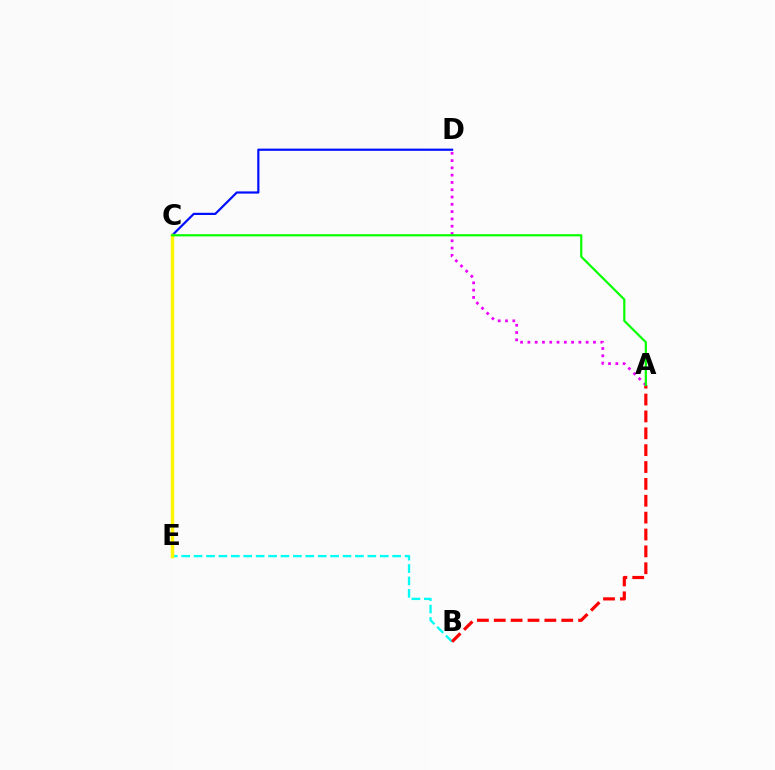{('B', 'E'): [{'color': '#00fff6', 'line_style': 'dashed', 'thickness': 1.69}], ('C', 'D'): [{'color': '#0010ff', 'line_style': 'solid', 'thickness': 1.59}], ('A', 'B'): [{'color': '#ff0000', 'line_style': 'dashed', 'thickness': 2.29}], ('C', 'E'): [{'color': '#fcf500', 'line_style': 'solid', 'thickness': 2.52}], ('A', 'D'): [{'color': '#ee00ff', 'line_style': 'dotted', 'thickness': 1.98}], ('A', 'C'): [{'color': '#08ff00', 'line_style': 'solid', 'thickness': 1.59}]}